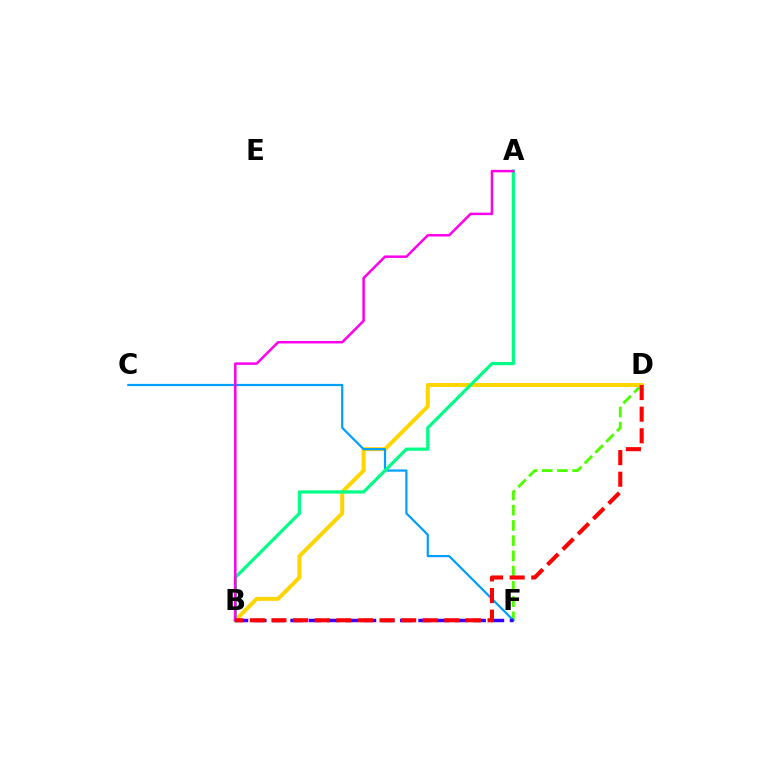{('D', 'F'): [{'color': '#4fff00', 'line_style': 'dashed', 'thickness': 2.07}], ('B', 'D'): [{'color': '#ffd500', 'line_style': 'solid', 'thickness': 2.87}, {'color': '#ff0000', 'line_style': 'dashed', 'thickness': 2.94}], ('C', 'F'): [{'color': '#009eff', 'line_style': 'solid', 'thickness': 1.59}], ('A', 'B'): [{'color': '#00ff86', 'line_style': 'solid', 'thickness': 2.32}, {'color': '#ff00ed', 'line_style': 'solid', 'thickness': 1.8}], ('B', 'F'): [{'color': '#3700ff', 'line_style': 'dashed', 'thickness': 2.48}]}